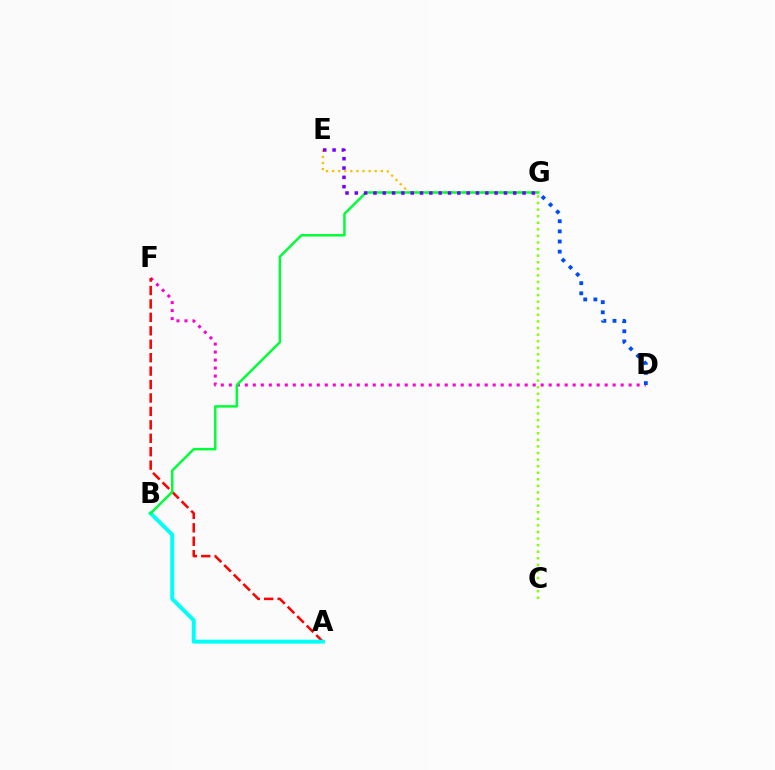{('D', 'F'): [{'color': '#ff00cf', 'line_style': 'dotted', 'thickness': 2.17}], ('E', 'G'): [{'color': '#ffbd00', 'line_style': 'dotted', 'thickness': 1.65}, {'color': '#7200ff', 'line_style': 'dotted', 'thickness': 2.53}], ('A', 'F'): [{'color': '#ff0000', 'line_style': 'dashed', 'thickness': 1.82}], ('A', 'B'): [{'color': '#00fff6', 'line_style': 'solid', 'thickness': 2.82}], ('B', 'G'): [{'color': '#00ff39', 'line_style': 'solid', 'thickness': 1.79}], ('D', 'G'): [{'color': '#004bff', 'line_style': 'dotted', 'thickness': 2.75}], ('C', 'G'): [{'color': '#84ff00', 'line_style': 'dotted', 'thickness': 1.79}]}